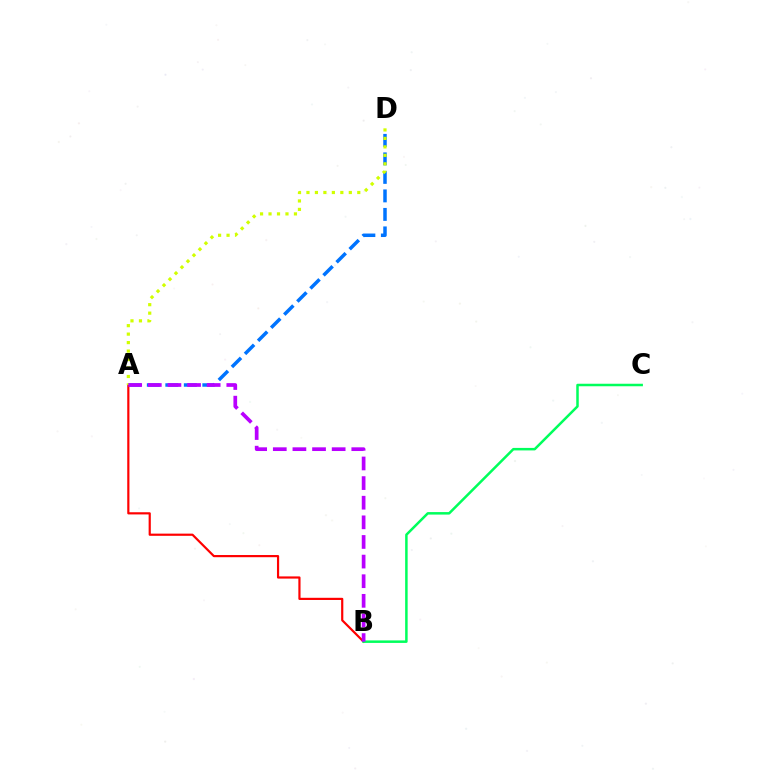{('A', 'D'): [{'color': '#0074ff', 'line_style': 'dashed', 'thickness': 2.51}, {'color': '#d1ff00', 'line_style': 'dotted', 'thickness': 2.3}], ('A', 'B'): [{'color': '#ff0000', 'line_style': 'solid', 'thickness': 1.57}, {'color': '#b900ff', 'line_style': 'dashed', 'thickness': 2.67}], ('B', 'C'): [{'color': '#00ff5c', 'line_style': 'solid', 'thickness': 1.8}]}